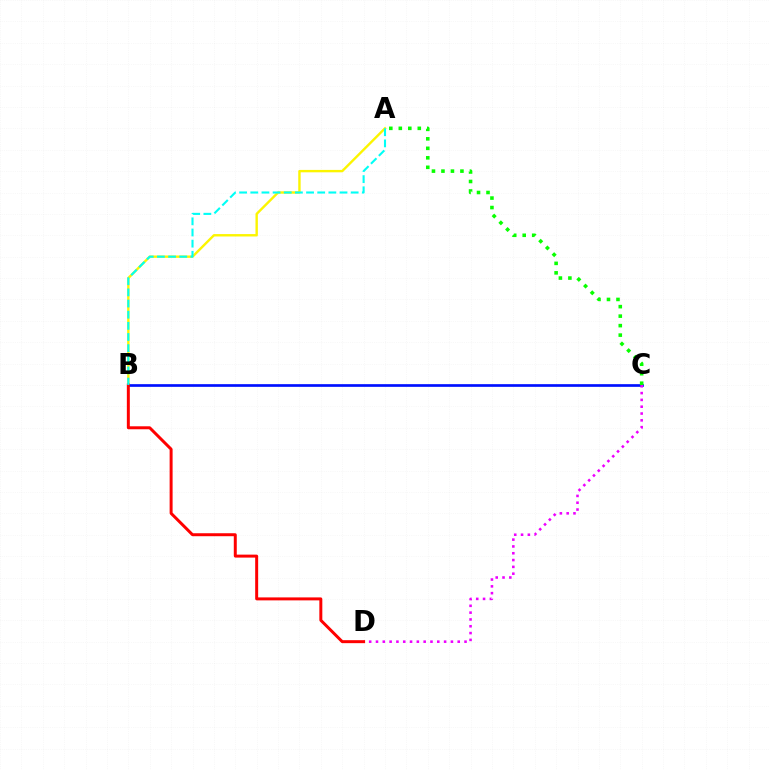{('A', 'B'): [{'color': '#fcf500', 'line_style': 'solid', 'thickness': 1.73}, {'color': '#00fff6', 'line_style': 'dashed', 'thickness': 1.52}], ('B', 'C'): [{'color': '#0010ff', 'line_style': 'solid', 'thickness': 1.93}], ('C', 'D'): [{'color': '#ee00ff', 'line_style': 'dotted', 'thickness': 1.85}], ('A', 'C'): [{'color': '#08ff00', 'line_style': 'dotted', 'thickness': 2.58}], ('B', 'D'): [{'color': '#ff0000', 'line_style': 'solid', 'thickness': 2.14}]}